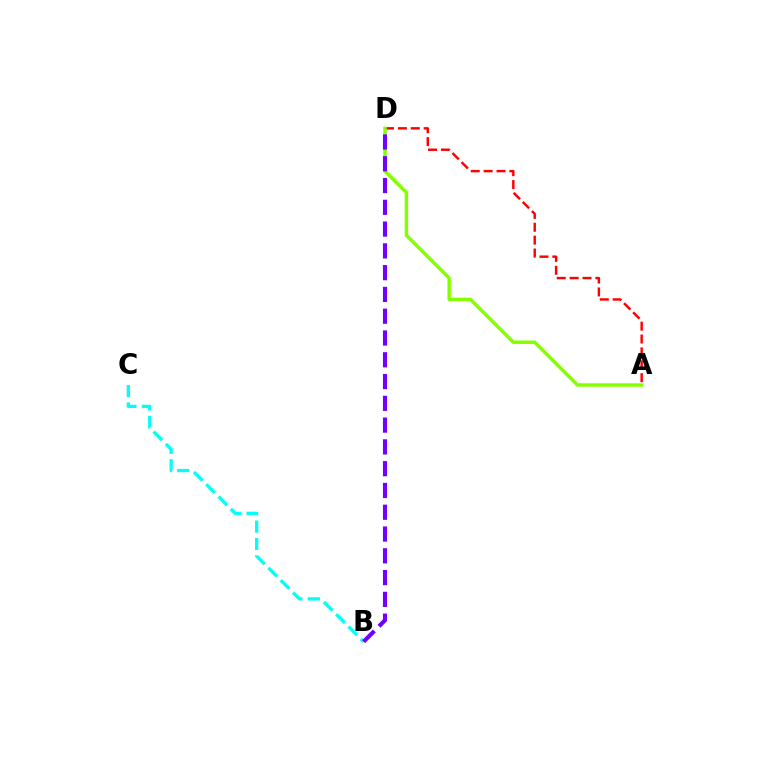{('B', 'C'): [{'color': '#00fff6', 'line_style': 'dashed', 'thickness': 2.36}], ('A', 'D'): [{'color': '#ff0000', 'line_style': 'dashed', 'thickness': 1.75}, {'color': '#84ff00', 'line_style': 'solid', 'thickness': 2.49}], ('B', 'D'): [{'color': '#7200ff', 'line_style': 'dashed', 'thickness': 2.96}]}